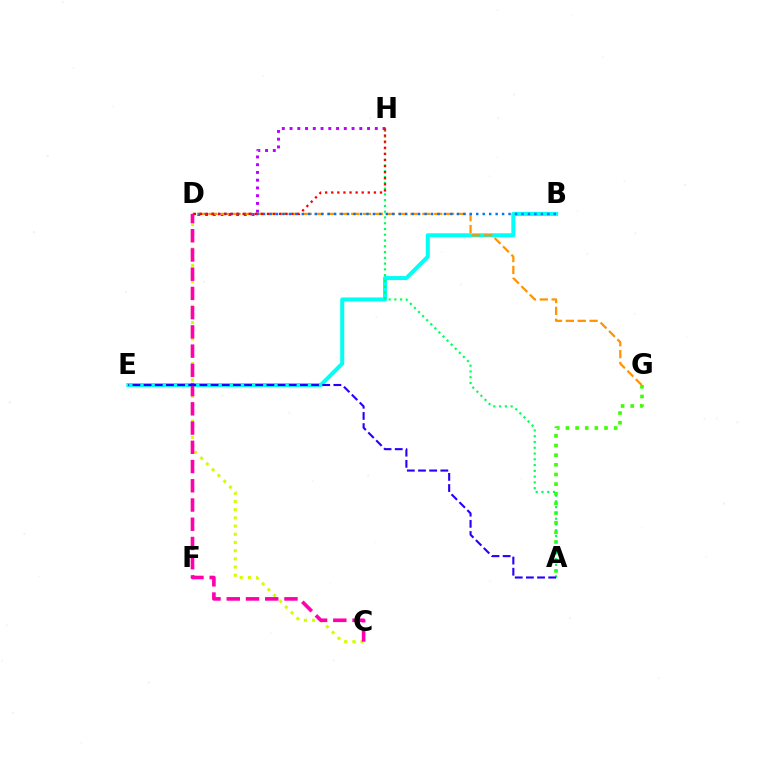{('C', 'D'): [{'color': '#d1ff00', 'line_style': 'dotted', 'thickness': 2.23}, {'color': '#ff00ac', 'line_style': 'dashed', 'thickness': 2.61}], ('D', 'H'): [{'color': '#b900ff', 'line_style': 'dotted', 'thickness': 2.11}, {'color': '#ff0000', 'line_style': 'dotted', 'thickness': 1.66}], ('A', 'G'): [{'color': '#3dff00', 'line_style': 'dotted', 'thickness': 2.62}], ('B', 'E'): [{'color': '#00fff6', 'line_style': 'solid', 'thickness': 2.89}], ('D', 'G'): [{'color': '#ff9400', 'line_style': 'dashed', 'thickness': 1.61}], ('A', 'H'): [{'color': '#00ff5c', 'line_style': 'dotted', 'thickness': 1.57}], ('B', 'D'): [{'color': '#0074ff', 'line_style': 'dotted', 'thickness': 1.76}], ('A', 'E'): [{'color': '#2500ff', 'line_style': 'dashed', 'thickness': 1.52}]}